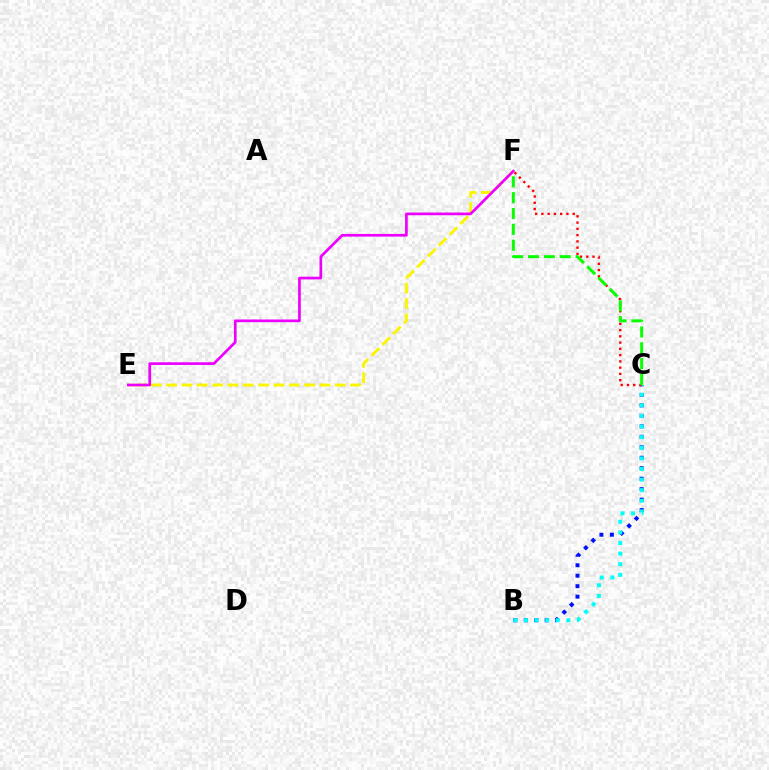{('B', 'C'): [{'color': '#0010ff', 'line_style': 'dotted', 'thickness': 2.84}, {'color': '#00fff6', 'line_style': 'dotted', 'thickness': 2.88}], ('C', 'F'): [{'color': '#ff0000', 'line_style': 'dotted', 'thickness': 1.7}, {'color': '#08ff00', 'line_style': 'dashed', 'thickness': 2.15}], ('E', 'F'): [{'color': '#fcf500', 'line_style': 'dashed', 'thickness': 2.08}, {'color': '#ee00ff', 'line_style': 'solid', 'thickness': 1.94}]}